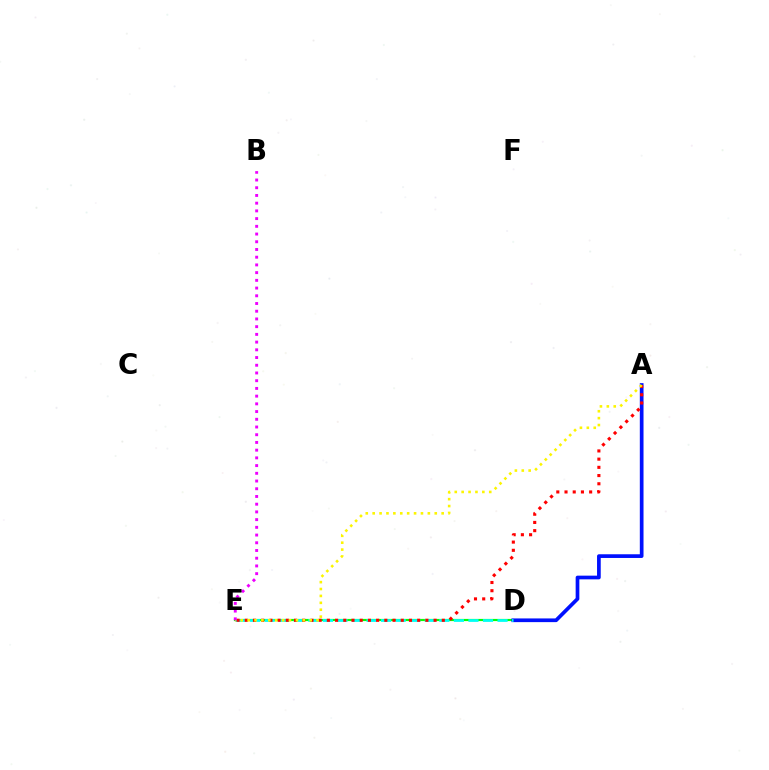{('D', 'E'): [{'color': '#08ff00', 'line_style': 'solid', 'thickness': 1.57}, {'color': '#00fff6', 'line_style': 'dashed', 'thickness': 1.98}], ('A', 'D'): [{'color': '#0010ff', 'line_style': 'solid', 'thickness': 2.66}], ('A', 'E'): [{'color': '#ff0000', 'line_style': 'dotted', 'thickness': 2.23}, {'color': '#fcf500', 'line_style': 'dotted', 'thickness': 1.87}], ('B', 'E'): [{'color': '#ee00ff', 'line_style': 'dotted', 'thickness': 2.1}]}